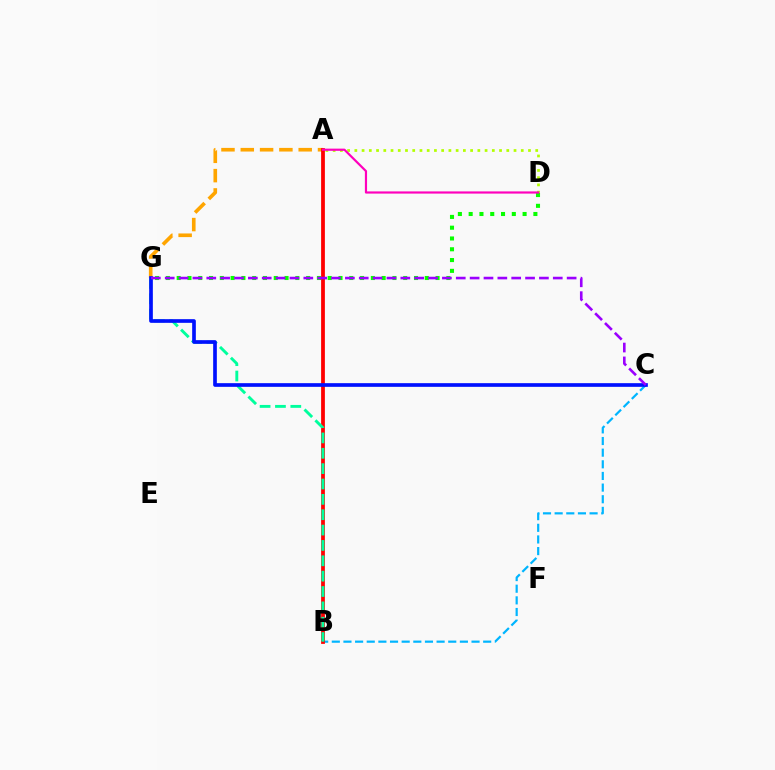{('A', 'D'): [{'color': '#b3ff00', 'line_style': 'dotted', 'thickness': 1.97}, {'color': '#ff00bd', 'line_style': 'solid', 'thickness': 1.57}], ('D', 'G'): [{'color': '#08ff00', 'line_style': 'dotted', 'thickness': 2.93}], ('A', 'G'): [{'color': '#ffa500', 'line_style': 'dashed', 'thickness': 2.62}], ('B', 'C'): [{'color': '#00b5ff', 'line_style': 'dashed', 'thickness': 1.58}], ('A', 'B'): [{'color': '#ff0000', 'line_style': 'solid', 'thickness': 2.72}], ('B', 'G'): [{'color': '#00ff9d', 'line_style': 'dashed', 'thickness': 2.09}], ('C', 'G'): [{'color': '#0010ff', 'line_style': 'solid', 'thickness': 2.65}, {'color': '#9b00ff', 'line_style': 'dashed', 'thickness': 1.88}]}